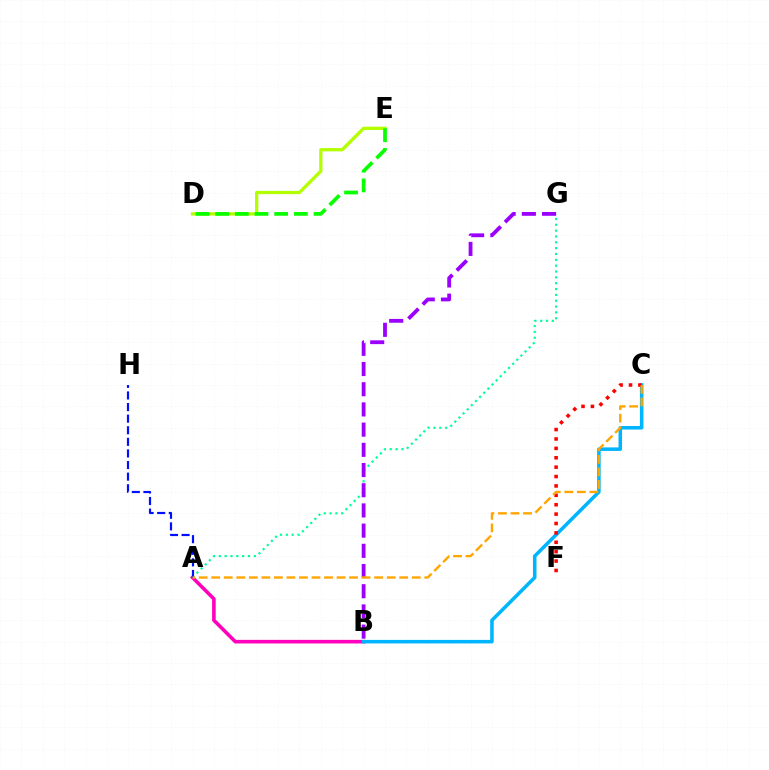{('D', 'E'): [{'color': '#b3ff00', 'line_style': 'solid', 'thickness': 2.37}, {'color': '#08ff00', 'line_style': 'dashed', 'thickness': 2.67}], ('A', 'G'): [{'color': '#00ff9d', 'line_style': 'dotted', 'thickness': 1.59}], ('A', 'B'): [{'color': '#ff00bd', 'line_style': 'solid', 'thickness': 2.58}], ('B', 'C'): [{'color': '#00b5ff', 'line_style': 'solid', 'thickness': 2.54}], ('B', 'G'): [{'color': '#9b00ff', 'line_style': 'dashed', 'thickness': 2.74}], ('C', 'F'): [{'color': '#ff0000', 'line_style': 'dotted', 'thickness': 2.55}], ('A', 'H'): [{'color': '#0010ff', 'line_style': 'dashed', 'thickness': 1.58}], ('A', 'C'): [{'color': '#ffa500', 'line_style': 'dashed', 'thickness': 1.7}]}